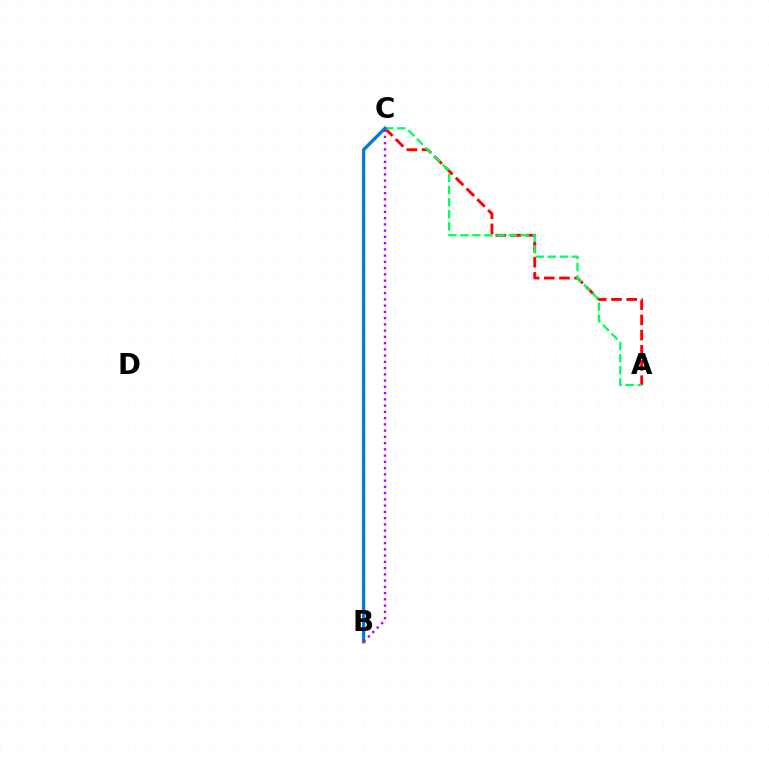{('A', 'C'): [{'color': '#ff0000', 'line_style': 'dashed', 'thickness': 2.07}, {'color': '#00ff5c', 'line_style': 'dashed', 'thickness': 1.64}], ('B', 'C'): [{'color': '#d1ff00', 'line_style': 'solid', 'thickness': 2.82}, {'color': '#0074ff', 'line_style': 'solid', 'thickness': 2.23}, {'color': '#b900ff', 'line_style': 'dotted', 'thickness': 1.7}]}